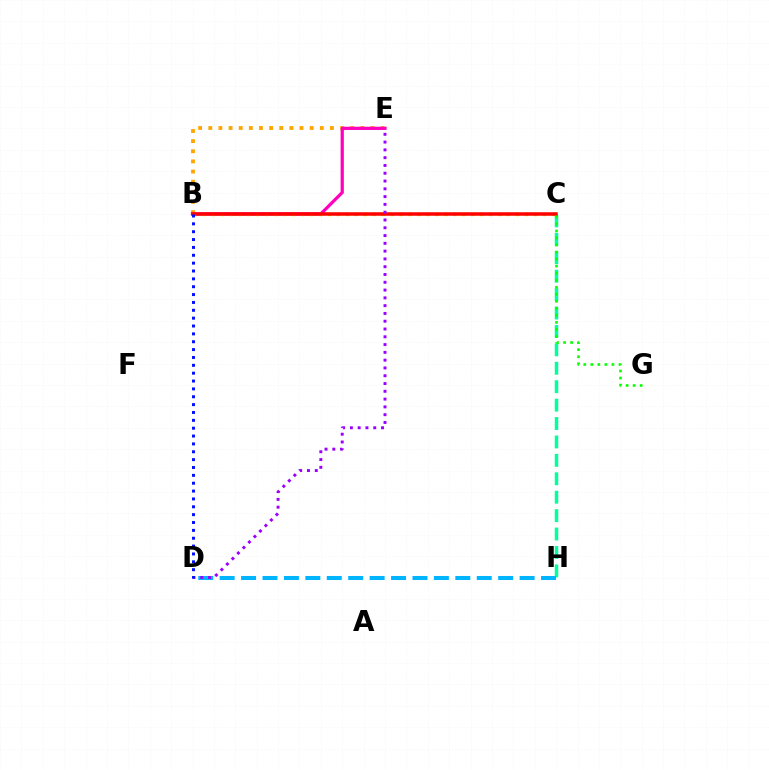{('C', 'H'): [{'color': '#00ff9d', 'line_style': 'dashed', 'thickness': 2.5}], ('B', 'E'): [{'color': '#ffa500', 'line_style': 'dotted', 'thickness': 2.75}, {'color': '#ff00bd', 'line_style': 'solid', 'thickness': 2.33}], ('B', 'C'): [{'color': '#b3ff00', 'line_style': 'dotted', 'thickness': 2.43}, {'color': '#ff0000', 'line_style': 'solid', 'thickness': 2.52}], ('D', 'H'): [{'color': '#00b5ff', 'line_style': 'dashed', 'thickness': 2.91}], ('D', 'E'): [{'color': '#9b00ff', 'line_style': 'dotted', 'thickness': 2.12}], ('B', 'D'): [{'color': '#0010ff', 'line_style': 'dotted', 'thickness': 2.14}], ('C', 'G'): [{'color': '#08ff00', 'line_style': 'dotted', 'thickness': 1.91}]}